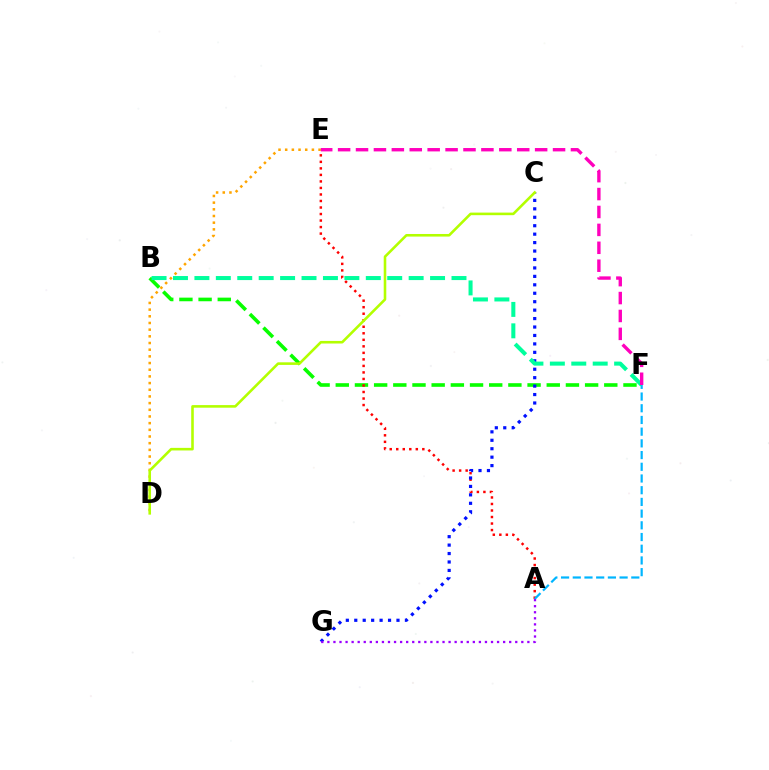{('B', 'F'): [{'color': '#08ff00', 'line_style': 'dashed', 'thickness': 2.61}, {'color': '#00ff9d', 'line_style': 'dashed', 'thickness': 2.91}], ('A', 'E'): [{'color': '#ff0000', 'line_style': 'dotted', 'thickness': 1.77}], ('A', 'F'): [{'color': '#00b5ff', 'line_style': 'dashed', 'thickness': 1.59}], ('C', 'G'): [{'color': '#0010ff', 'line_style': 'dotted', 'thickness': 2.29}], ('A', 'G'): [{'color': '#9b00ff', 'line_style': 'dotted', 'thickness': 1.65}], ('D', 'E'): [{'color': '#ffa500', 'line_style': 'dotted', 'thickness': 1.81}], ('E', 'F'): [{'color': '#ff00bd', 'line_style': 'dashed', 'thickness': 2.43}], ('C', 'D'): [{'color': '#b3ff00', 'line_style': 'solid', 'thickness': 1.86}]}